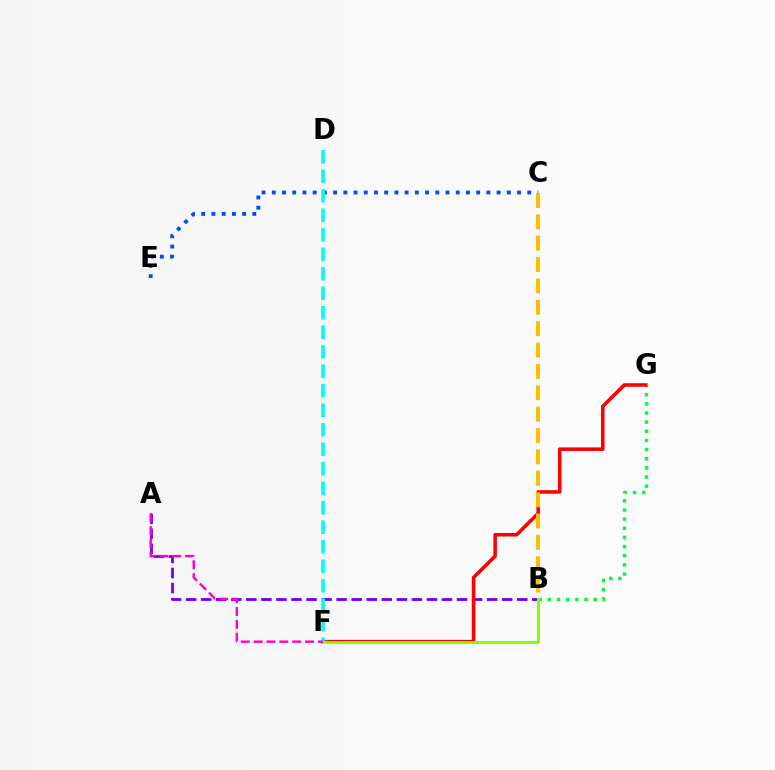{('C', 'E'): [{'color': '#004bff', 'line_style': 'dotted', 'thickness': 2.78}], ('B', 'G'): [{'color': '#00ff39', 'line_style': 'dotted', 'thickness': 2.49}], ('A', 'B'): [{'color': '#7200ff', 'line_style': 'dashed', 'thickness': 2.04}], ('F', 'G'): [{'color': '#ff0000', 'line_style': 'solid', 'thickness': 2.56}], ('B', 'C'): [{'color': '#ffbd00', 'line_style': 'dashed', 'thickness': 2.9}], ('B', 'F'): [{'color': '#84ff00', 'line_style': 'solid', 'thickness': 2.09}], ('D', 'F'): [{'color': '#00fff6', 'line_style': 'dashed', 'thickness': 2.65}], ('A', 'F'): [{'color': '#ff00cf', 'line_style': 'dashed', 'thickness': 1.75}]}